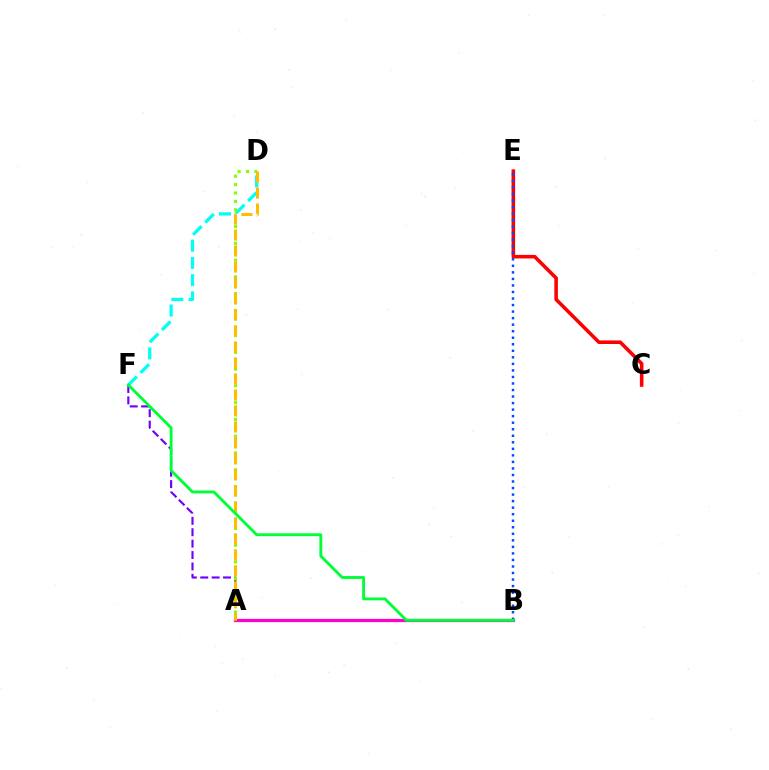{('A', 'B'): [{'color': '#ff00cf', 'line_style': 'solid', 'thickness': 2.31}], ('C', 'E'): [{'color': '#ff0000', 'line_style': 'solid', 'thickness': 2.57}], ('A', 'F'): [{'color': '#7200ff', 'line_style': 'dashed', 'thickness': 1.55}], ('B', 'E'): [{'color': '#004bff', 'line_style': 'dotted', 'thickness': 1.78}], ('D', 'F'): [{'color': '#00fff6', 'line_style': 'dashed', 'thickness': 2.34}], ('A', 'D'): [{'color': '#84ff00', 'line_style': 'dotted', 'thickness': 2.28}, {'color': '#ffbd00', 'line_style': 'dashed', 'thickness': 2.17}], ('B', 'F'): [{'color': '#00ff39', 'line_style': 'solid', 'thickness': 2.07}]}